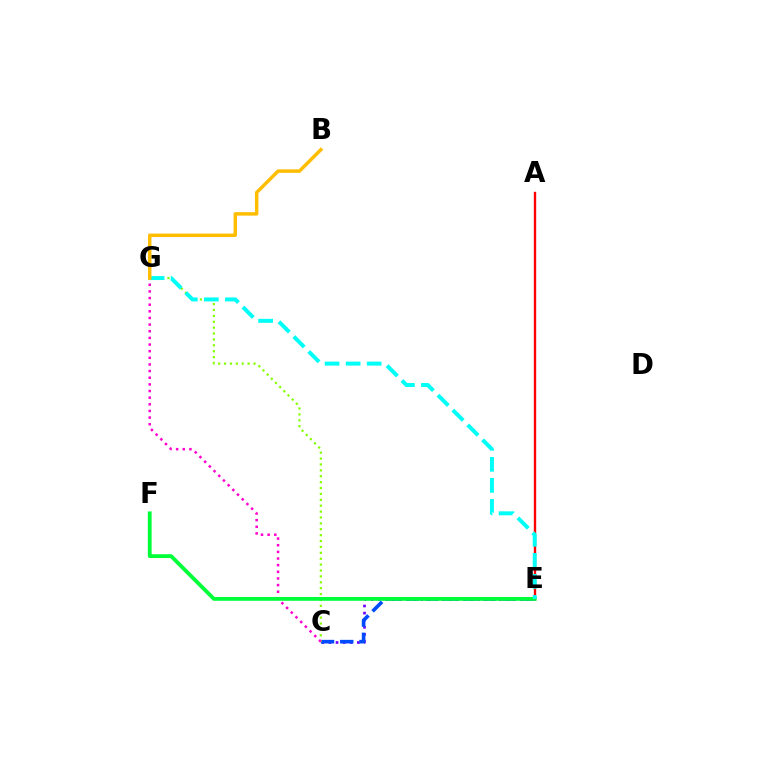{('C', 'E'): [{'color': '#7200ff', 'line_style': 'dotted', 'thickness': 1.93}, {'color': '#004bff', 'line_style': 'dashed', 'thickness': 2.61}], ('A', 'E'): [{'color': '#ff0000', 'line_style': 'solid', 'thickness': 1.71}], ('C', 'G'): [{'color': '#84ff00', 'line_style': 'dotted', 'thickness': 1.6}, {'color': '#ff00cf', 'line_style': 'dotted', 'thickness': 1.8}], ('E', 'F'): [{'color': '#00ff39', 'line_style': 'solid', 'thickness': 2.74}], ('E', 'G'): [{'color': '#00fff6', 'line_style': 'dashed', 'thickness': 2.86}], ('B', 'G'): [{'color': '#ffbd00', 'line_style': 'solid', 'thickness': 2.49}]}